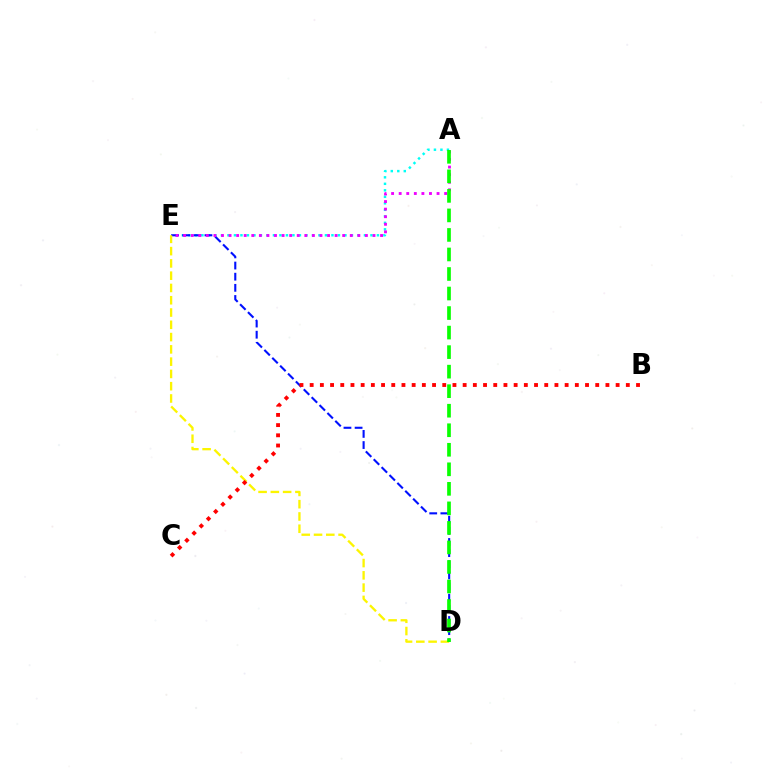{('A', 'E'): [{'color': '#00fff6', 'line_style': 'dotted', 'thickness': 1.77}, {'color': '#ee00ff', 'line_style': 'dotted', 'thickness': 2.06}], ('D', 'E'): [{'color': '#0010ff', 'line_style': 'dashed', 'thickness': 1.51}, {'color': '#fcf500', 'line_style': 'dashed', 'thickness': 1.67}], ('B', 'C'): [{'color': '#ff0000', 'line_style': 'dotted', 'thickness': 2.77}], ('A', 'D'): [{'color': '#08ff00', 'line_style': 'dashed', 'thickness': 2.65}]}